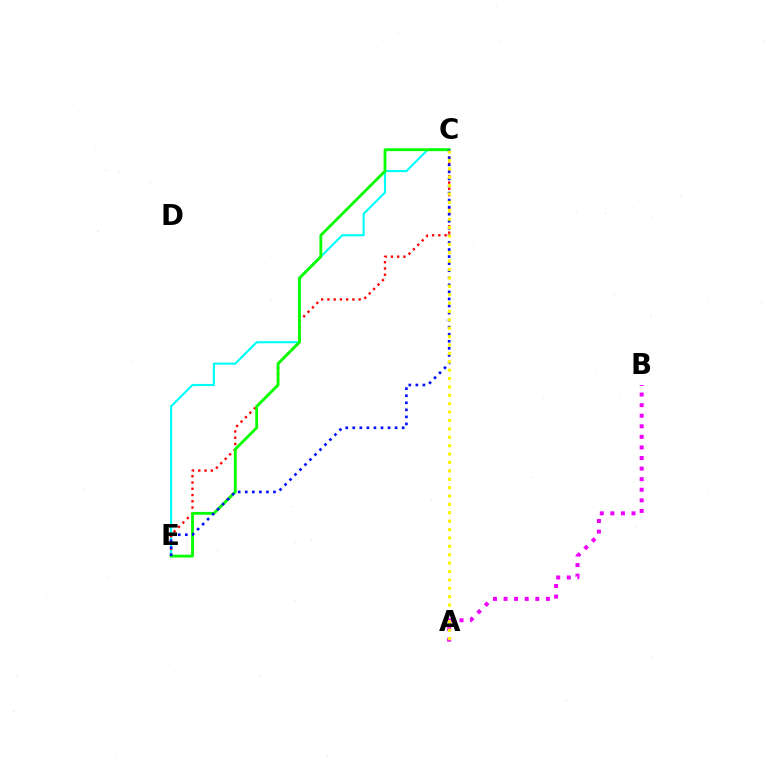{('C', 'E'): [{'color': '#00fff6', 'line_style': 'solid', 'thickness': 1.54}, {'color': '#ff0000', 'line_style': 'dotted', 'thickness': 1.7}, {'color': '#08ff00', 'line_style': 'solid', 'thickness': 2.04}, {'color': '#0010ff', 'line_style': 'dotted', 'thickness': 1.92}], ('A', 'B'): [{'color': '#ee00ff', 'line_style': 'dotted', 'thickness': 2.87}], ('A', 'C'): [{'color': '#fcf500', 'line_style': 'dotted', 'thickness': 2.28}]}